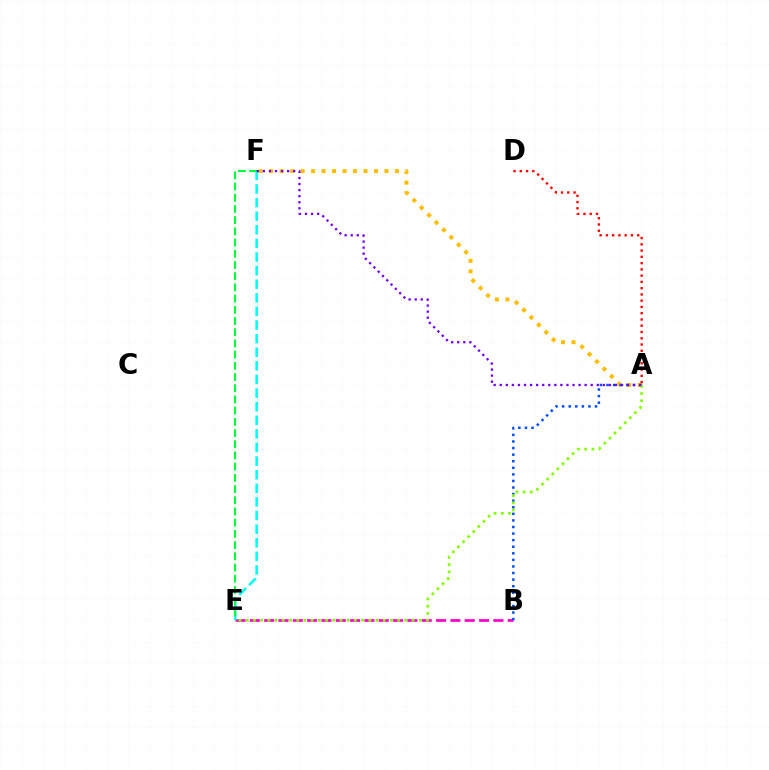{('B', 'E'): [{'color': '#ff00cf', 'line_style': 'dashed', 'thickness': 1.95}], ('A', 'F'): [{'color': '#ffbd00', 'line_style': 'dotted', 'thickness': 2.85}, {'color': '#7200ff', 'line_style': 'dotted', 'thickness': 1.65}], ('A', 'B'): [{'color': '#004bff', 'line_style': 'dotted', 'thickness': 1.79}], ('A', 'D'): [{'color': '#ff0000', 'line_style': 'dotted', 'thickness': 1.7}], ('E', 'F'): [{'color': '#00fff6', 'line_style': 'dashed', 'thickness': 1.85}, {'color': '#00ff39', 'line_style': 'dashed', 'thickness': 1.52}], ('A', 'E'): [{'color': '#84ff00', 'line_style': 'dotted', 'thickness': 1.96}]}